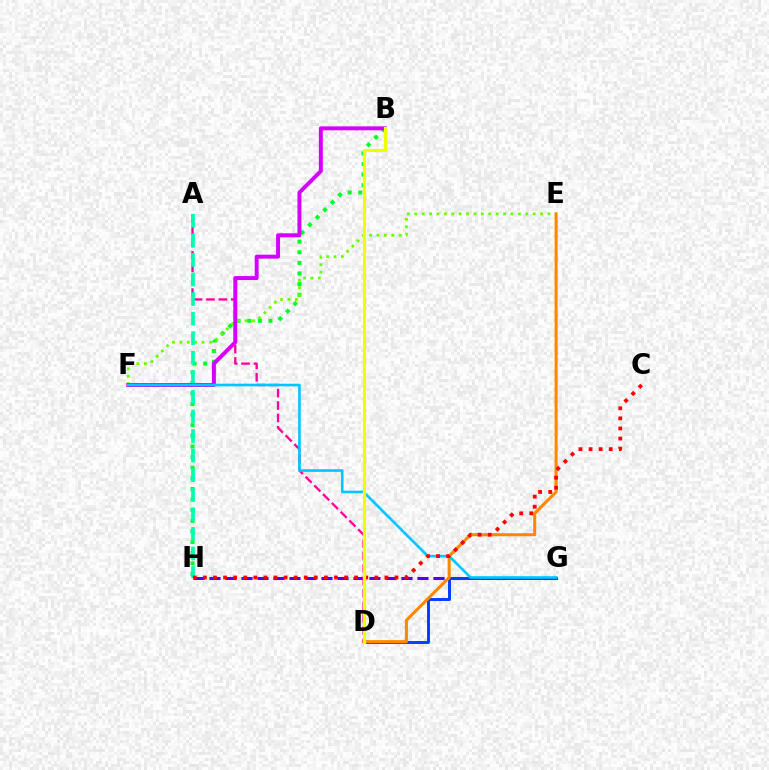{('G', 'H'): [{'color': '#4f00ff', 'line_style': 'dashed', 'thickness': 2.17}], ('D', 'G'): [{'color': '#003fff', 'line_style': 'solid', 'thickness': 2.12}], ('B', 'H'): [{'color': '#00ff27', 'line_style': 'dotted', 'thickness': 2.89}], ('E', 'F'): [{'color': '#66ff00', 'line_style': 'dotted', 'thickness': 2.01}], ('D', 'E'): [{'color': '#ff8800', 'line_style': 'solid', 'thickness': 2.21}], ('A', 'D'): [{'color': '#ff00a0', 'line_style': 'dashed', 'thickness': 1.68}], ('A', 'H'): [{'color': '#00ffaf', 'line_style': 'dashed', 'thickness': 2.66}], ('B', 'F'): [{'color': '#d600ff', 'line_style': 'solid', 'thickness': 2.86}], ('F', 'G'): [{'color': '#00c7ff', 'line_style': 'solid', 'thickness': 1.89}], ('C', 'H'): [{'color': '#ff0000', 'line_style': 'dotted', 'thickness': 2.74}], ('B', 'D'): [{'color': '#eeff00', 'line_style': 'solid', 'thickness': 2.27}]}